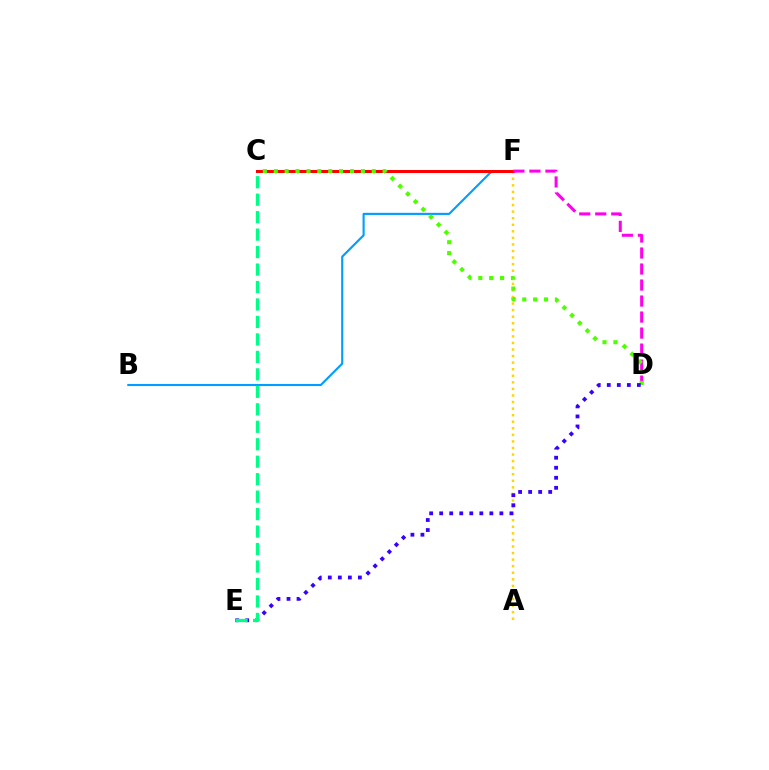{('A', 'F'): [{'color': '#ffd500', 'line_style': 'dotted', 'thickness': 1.78}], ('B', 'F'): [{'color': '#009eff', 'line_style': 'solid', 'thickness': 1.53}], ('C', 'F'): [{'color': '#ff0000', 'line_style': 'solid', 'thickness': 2.16}], ('D', 'F'): [{'color': '#ff00ed', 'line_style': 'dashed', 'thickness': 2.18}], ('C', 'D'): [{'color': '#4fff00', 'line_style': 'dotted', 'thickness': 2.96}], ('D', 'E'): [{'color': '#3700ff', 'line_style': 'dotted', 'thickness': 2.73}], ('C', 'E'): [{'color': '#00ff86', 'line_style': 'dashed', 'thickness': 2.37}]}